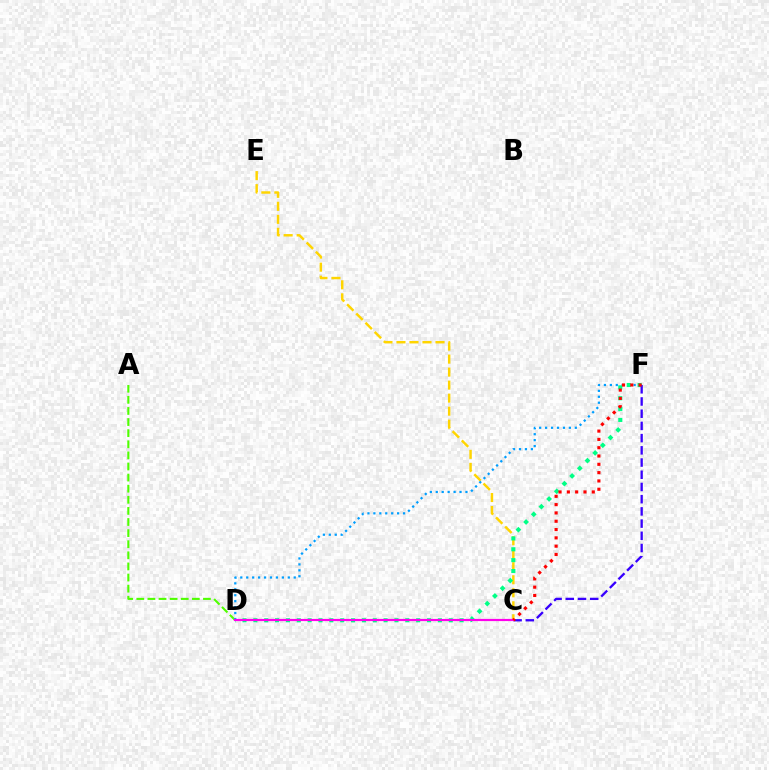{('C', 'E'): [{'color': '#ffd500', 'line_style': 'dashed', 'thickness': 1.77}], ('A', 'D'): [{'color': '#4fff00', 'line_style': 'dashed', 'thickness': 1.51}], ('D', 'F'): [{'color': '#009eff', 'line_style': 'dotted', 'thickness': 1.61}, {'color': '#00ff86', 'line_style': 'dotted', 'thickness': 2.95}], ('C', 'F'): [{'color': '#3700ff', 'line_style': 'dashed', 'thickness': 1.66}, {'color': '#ff0000', 'line_style': 'dotted', 'thickness': 2.26}], ('C', 'D'): [{'color': '#ff00ed', 'line_style': 'solid', 'thickness': 1.58}]}